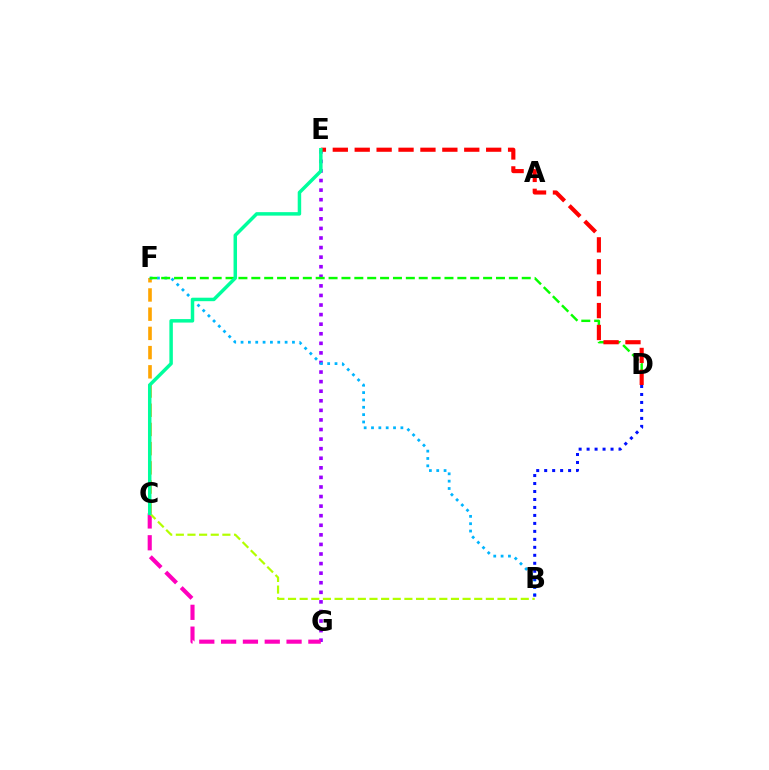{('E', 'G'): [{'color': '#9b00ff', 'line_style': 'dotted', 'thickness': 2.6}], ('C', 'F'): [{'color': '#ffa500', 'line_style': 'dashed', 'thickness': 2.61}], ('B', 'F'): [{'color': '#00b5ff', 'line_style': 'dotted', 'thickness': 2.0}], ('D', 'F'): [{'color': '#08ff00', 'line_style': 'dashed', 'thickness': 1.75}], ('D', 'E'): [{'color': '#ff0000', 'line_style': 'dashed', 'thickness': 2.98}], ('C', 'G'): [{'color': '#ff00bd', 'line_style': 'dashed', 'thickness': 2.96}], ('B', 'D'): [{'color': '#0010ff', 'line_style': 'dotted', 'thickness': 2.17}], ('B', 'C'): [{'color': '#b3ff00', 'line_style': 'dashed', 'thickness': 1.58}], ('C', 'E'): [{'color': '#00ff9d', 'line_style': 'solid', 'thickness': 2.5}]}